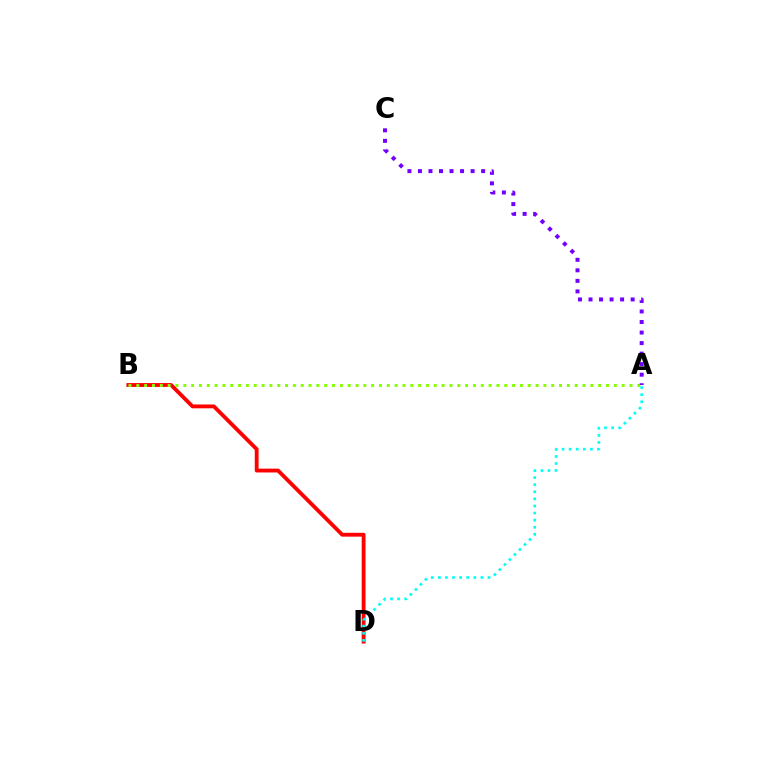{('B', 'D'): [{'color': '#ff0000', 'line_style': 'solid', 'thickness': 2.76}], ('A', 'B'): [{'color': '#84ff00', 'line_style': 'dotted', 'thickness': 2.13}], ('A', 'D'): [{'color': '#00fff6', 'line_style': 'dotted', 'thickness': 1.93}], ('A', 'C'): [{'color': '#7200ff', 'line_style': 'dotted', 'thickness': 2.86}]}